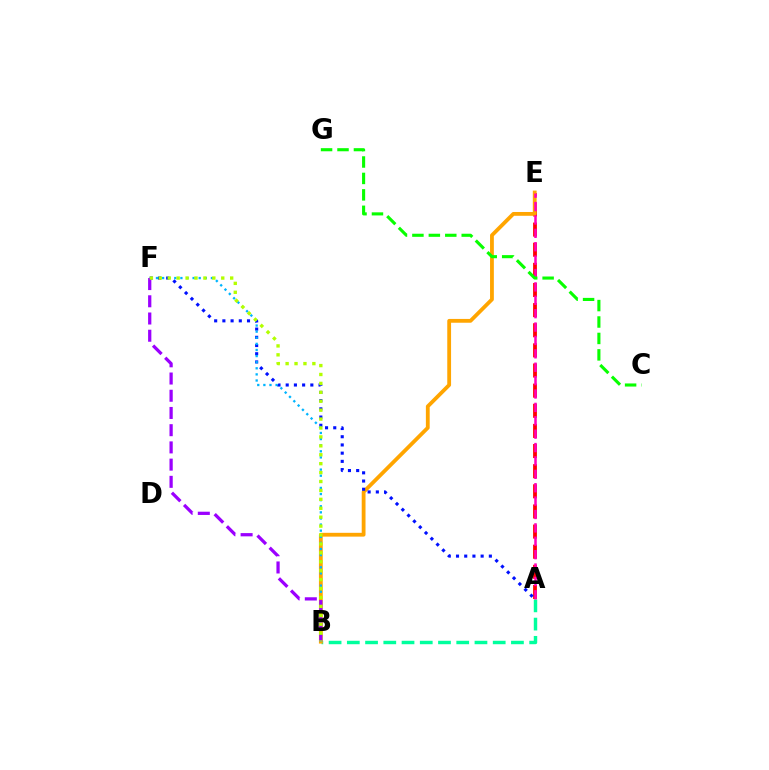{('A', 'E'): [{'color': '#ff0000', 'line_style': 'dashed', 'thickness': 2.73}, {'color': '#ff00bd', 'line_style': 'dashed', 'thickness': 1.82}], ('A', 'B'): [{'color': '#00ff9d', 'line_style': 'dashed', 'thickness': 2.48}], ('B', 'E'): [{'color': '#ffa500', 'line_style': 'solid', 'thickness': 2.74}], ('A', 'F'): [{'color': '#0010ff', 'line_style': 'dotted', 'thickness': 2.23}], ('B', 'F'): [{'color': '#00b5ff', 'line_style': 'dotted', 'thickness': 1.66}, {'color': '#9b00ff', 'line_style': 'dashed', 'thickness': 2.34}, {'color': '#b3ff00', 'line_style': 'dotted', 'thickness': 2.42}], ('C', 'G'): [{'color': '#08ff00', 'line_style': 'dashed', 'thickness': 2.23}]}